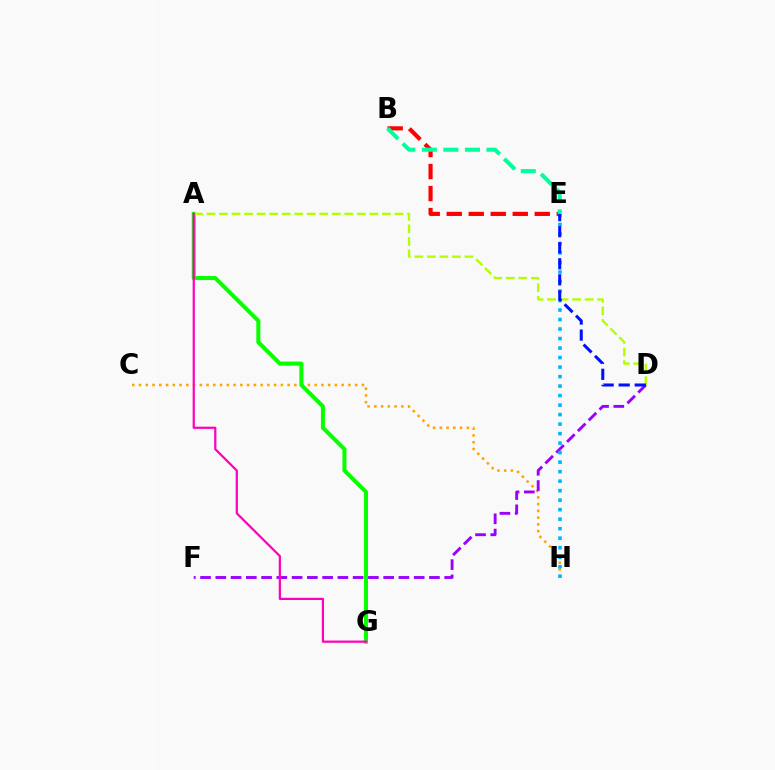{('C', 'H'): [{'color': '#ffa500', 'line_style': 'dotted', 'thickness': 1.84}], ('A', 'G'): [{'color': '#08ff00', 'line_style': 'solid', 'thickness': 2.91}, {'color': '#ff00bd', 'line_style': 'solid', 'thickness': 1.6}], ('B', 'E'): [{'color': '#ff0000', 'line_style': 'dashed', 'thickness': 2.99}, {'color': '#00ff9d', 'line_style': 'dashed', 'thickness': 2.93}], ('A', 'D'): [{'color': '#b3ff00', 'line_style': 'dashed', 'thickness': 1.7}], ('D', 'F'): [{'color': '#9b00ff', 'line_style': 'dashed', 'thickness': 2.07}], ('E', 'H'): [{'color': '#00b5ff', 'line_style': 'dotted', 'thickness': 2.58}], ('D', 'E'): [{'color': '#0010ff', 'line_style': 'dashed', 'thickness': 2.18}]}